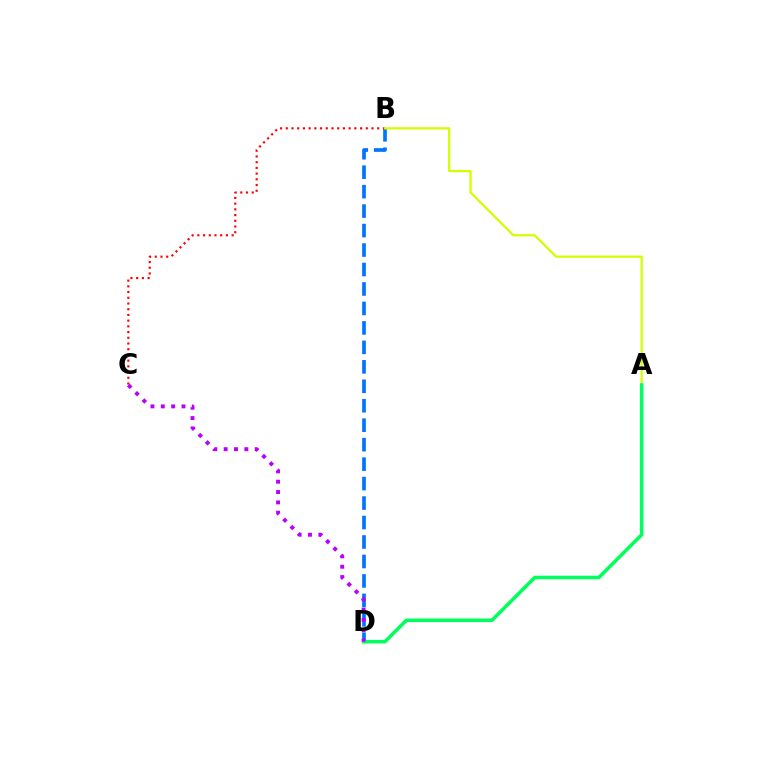{('B', 'D'): [{'color': '#0074ff', 'line_style': 'dashed', 'thickness': 2.64}], ('B', 'C'): [{'color': '#ff0000', 'line_style': 'dotted', 'thickness': 1.55}], ('A', 'B'): [{'color': '#d1ff00', 'line_style': 'solid', 'thickness': 1.62}], ('A', 'D'): [{'color': '#00ff5c', 'line_style': 'solid', 'thickness': 2.55}], ('C', 'D'): [{'color': '#b900ff', 'line_style': 'dotted', 'thickness': 2.81}]}